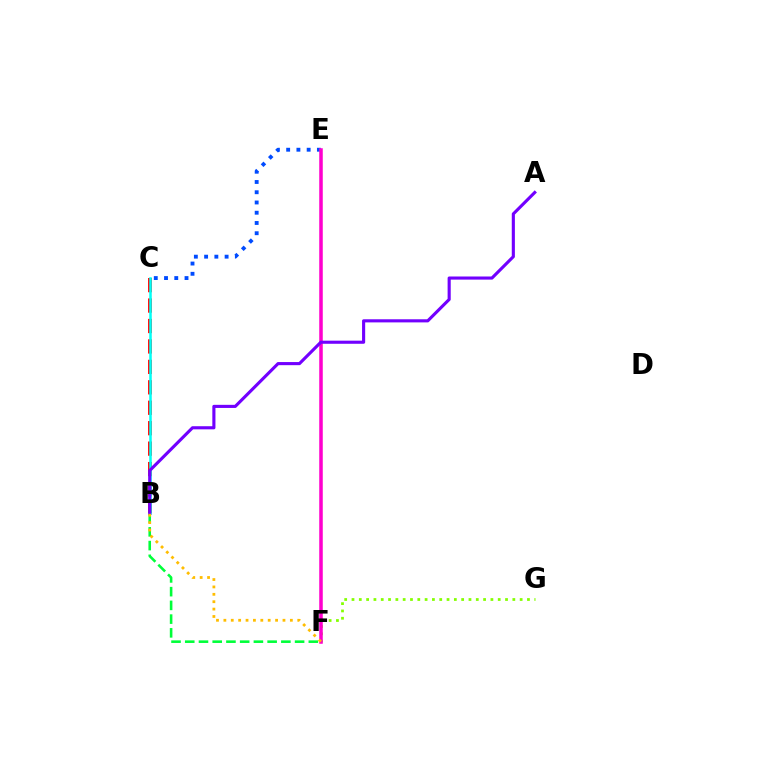{('B', 'F'): [{'color': '#00ff39', 'line_style': 'dashed', 'thickness': 1.87}, {'color': '#ffbd00', 'line_style': 'dotted', 'thickness': 2.01}], ('F', 'G'): [{'color': '#84ff00', 'line_style': 'dotted', 'thickness': 1.99}], ('B', 'C'): [{'color': '#ff0000', 'line_style': 'dashed', 'thickness': 2.78}, {'color': '#00fff6', 'line_style': 'solid', 'thickness': 1.82}], ('C', 'E'): [{'color': '#004bff', 'line_style': 'dotted', 'thickness': 2.78}], ('E', 'F'): [{'color': '#ff00cf', 'line_style': 'solid', 'thickness': 2.55}], ('A', 'B'): [{'color': '#7200ff', 'line_style': 'solid', 'thickness': 2.24}]}